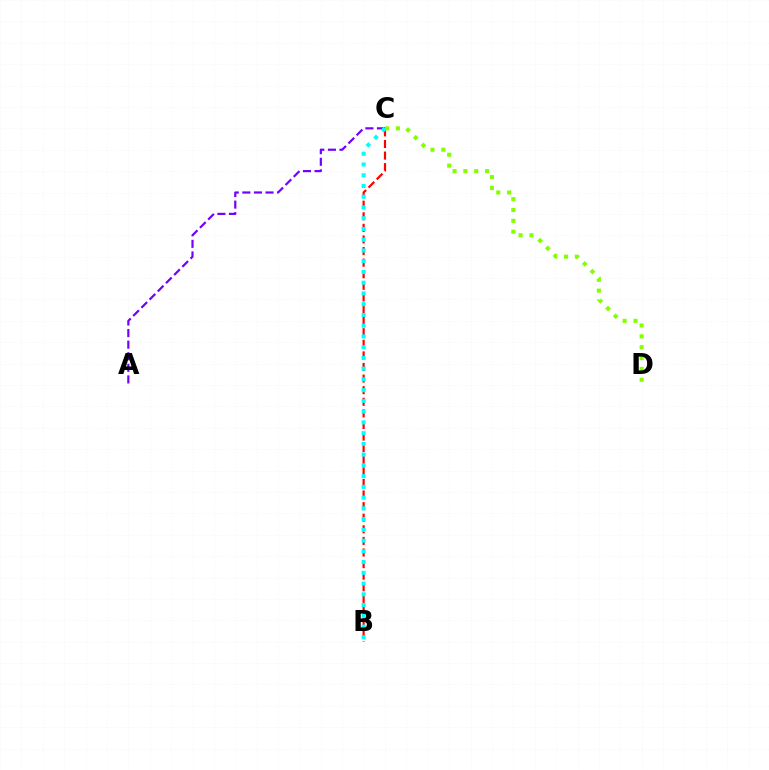{('B', 'C'): [{'color': '#ff0000', 'line_style': 'dashed', 'thickness': 1.57}, {'color': '#00fff6', 'line_style': 'dotted', 'thickness': 2.92}], ('A', 'C'): [{'color': '#7200ff', 'line_style': 'dashed', 'thickness': 1.57}], ('C', 'D'): [{'color': '#84ff00', 'line_style': 'dotted', 'thickness': 2.95}]}